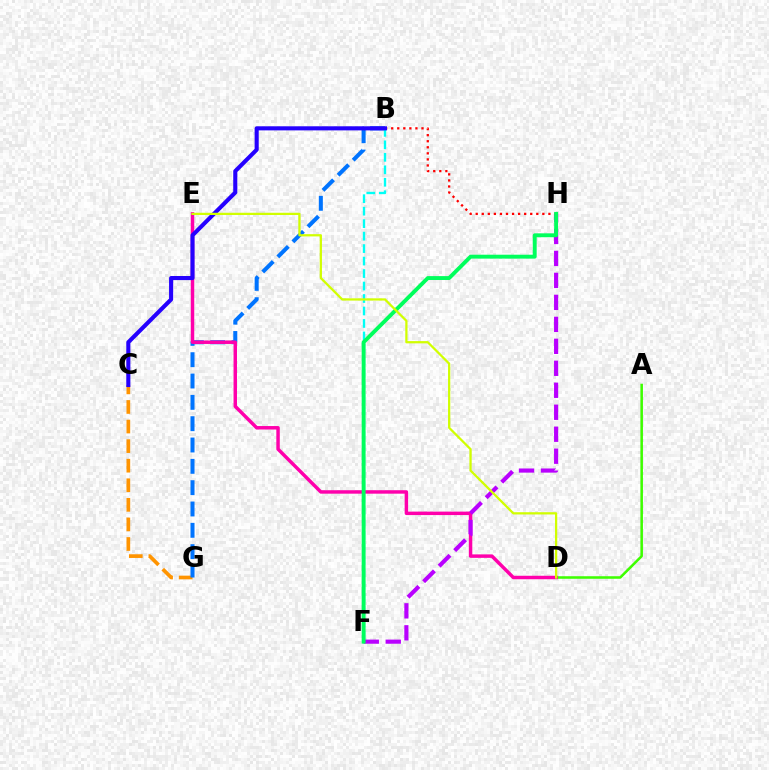{('C', 'G'): [{'color': '#ff9400', 'line_style': 'dashed', 'thickness': 2.66}], ('B', 'G'): [{'color': '#0074ff', 'line_style': 'dashed', 'thickness': 2.9}], ('A', 'D'): [{'color': '#3dff00', 'line_style': 'solid', 'thickness': 1.83}], ('D', 'E'): [{'color': '#ff00ac', 'line_style': 'solid', 'thickness': 2.5}, {'color': '#d1ff00', 'line_style': 'solid', 'thickness': 1.62}], ('B', 'H'): [{'color': '#ff0000', 'line_style': 'dotted', 'thickness': 1.65}], ('F', 'H'): [{'color': '#b900ff', 'line_style': 'dashed', 'thickness': 2.99}, {'color': '#00ff5c', 'line_style': 'solid', 'thickness': 2.81}], ('B', 'F'): [{'color': '#00fff6', 'line_style': 'dashed', 'thickness': 1.69}], ('B', 'C'): [{'color': '#2500ff', 'line_style': 'solid', 'thickness': 2.95}]}